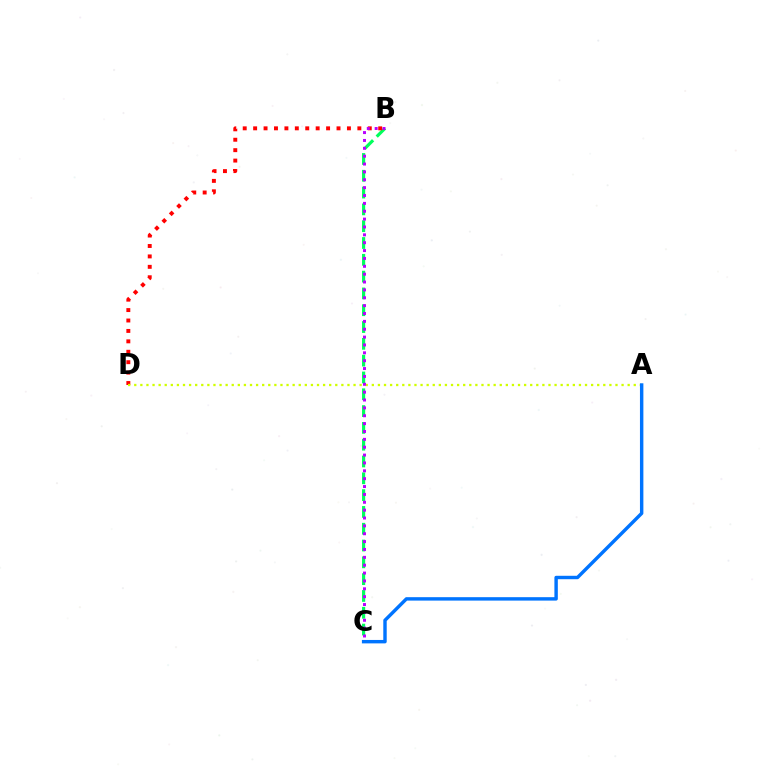{('B', 'C'): [{'color': '#00ff5c', 'line_style': 'dashed', 'thickness': 2.28}, {'color': '#b900ff', 'line_style': 'dotted', 'thickness': 2.14}], ('B', 'D'): [{'color': '#ff0000', 'line_style': 'dotted', 'thickness': 2.83}], ('A', 'D'): [{'color': '#d1ff00', 'line_style': 'dotted', 'thickness': 1.66}], ('A', 'C'): [{'color': '#0074ff', 'line_style': 'solid', 'thickness': 2.47}]}